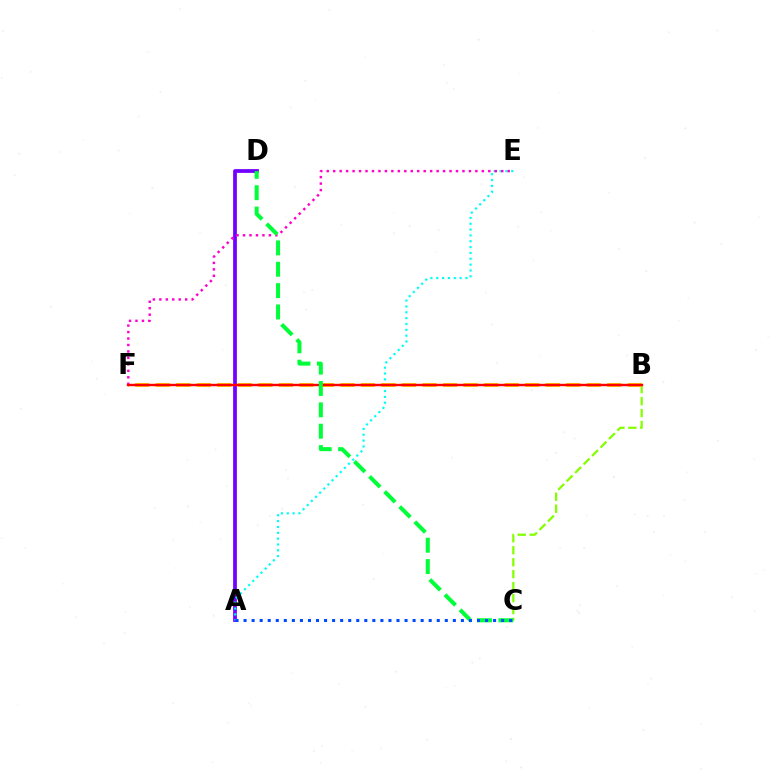{('A', 'D'): [{'color': '#7200ff', 'line_style': 'solid', 'thickness': 2.7}], ('A', 'E'): [{'color': '#00fff6', 'line_style': 'dotted', 'thickness': 1.59}], ('B', 'C'): [{'color': '#84ff00', 'line_style': 'dashed', 'thickness': 1.63}], ('B', 'F'): [{'color': '#ffbd00', 'line_style': 'dashed', 'thickness': 2.79}, {'color': '#ff0000', 'line_style': 'solid', 'thickness': 1.71}], ('E', 'F'): [{'color': '#ff00cf', 'line_style': 'dotted', 'thickness': 1.76}], ('C', 'D'): [{'color': '#00ff39', 'line_style': 'dashed', 'thickness': 2.9}], ('A', 'C'): [{'color': '#004bff', 'line_style': 'dotted', 'thickness': 2.19}]}